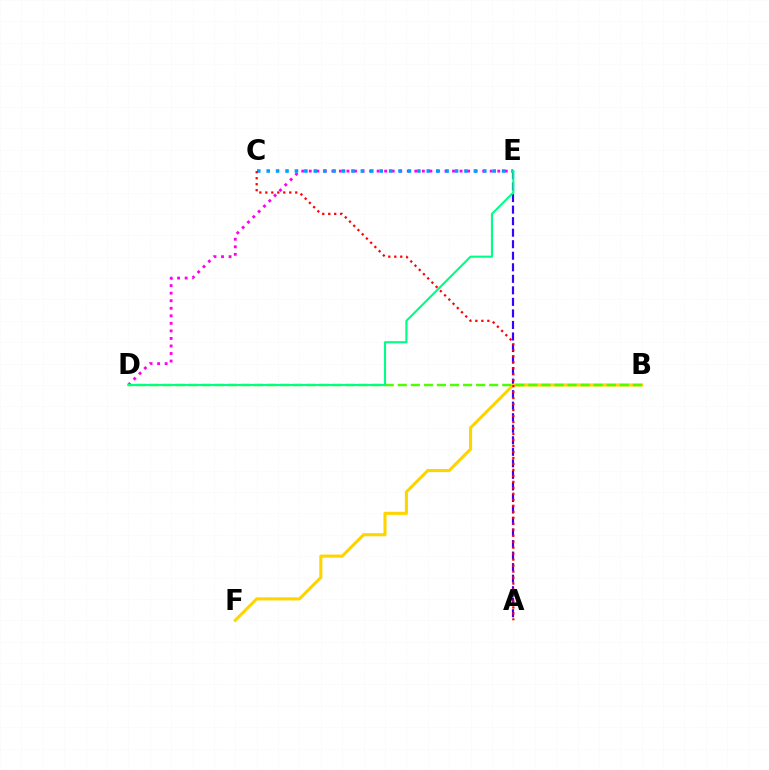{('A', 'E'): [{'color': '#3700ff', 'line_style': 'dashed', 'thickness': 1.57}], ('D', 'E'): [{'color': '#ff00ed', 'line_style': 'dotted', 'thickness': 2.05}, {'color': '#00ff86', 'line_style': 'solid', 'thickness': 1.52}], ('B', 'F'): [{'color': '#ffd500', 'line_style': 'solid', 'thickness': 2.24}], ('B', 'D'): [{'color': '#4fff00', 'line_style': 'dashed', 'thickness': 1.78}], ('C', 'E'): [{'color': '#009eff', 'line_style': 'dotted', 'thickness': 2.56}], ('A', 'C'): [{'color': '#ff0000', 'line_style': 'dotted', 'thickness': 1.63}]}